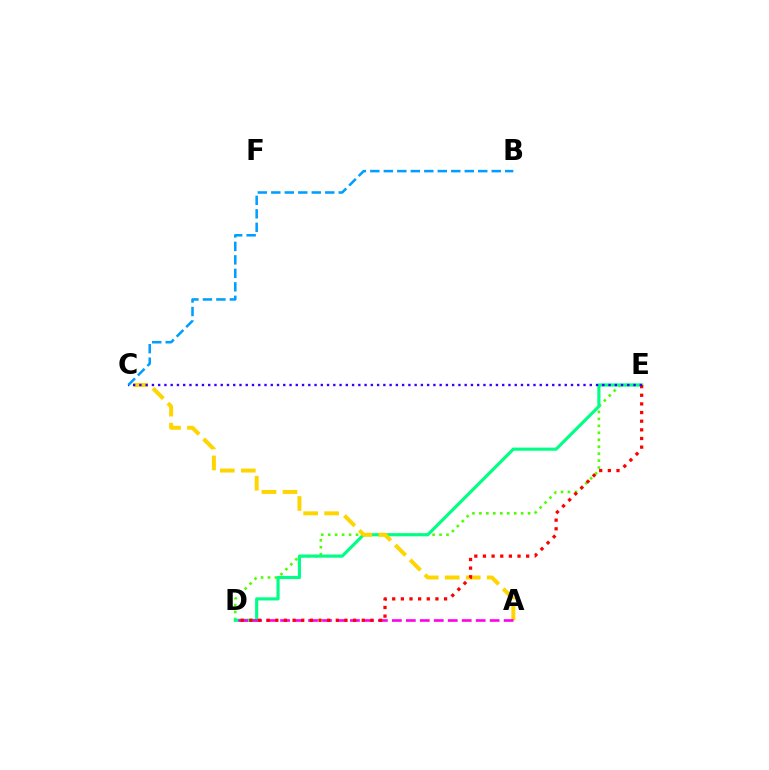{('D', 'E'): [{'color': '#4fff00', 'line_style': 'dotted', 'thickness': 1.89}, {'color': '#00ff86', 'line_style': 'solid', 'thickness': 2.27}, {'color': '#ff0000', 'line_style': 'dotted', 'thickness': 2.35}], ('A', 'C'): [{'color': '#ffd500', 'line_style': 'dashed', 'thickness': 2.86}], ('A', 'D'): [{'color': '#ff00ed', 'line_style': 'dashed', 'thickness': 1.9}], ('C', 'E'): [{'color': '#3700ff', 'line_style': 'dotted', 'thickness': 1.7}], ('B', 'C'): [{'color': '#009eff', 'line_style': 'dashed', 'thickness': 1.83}]}